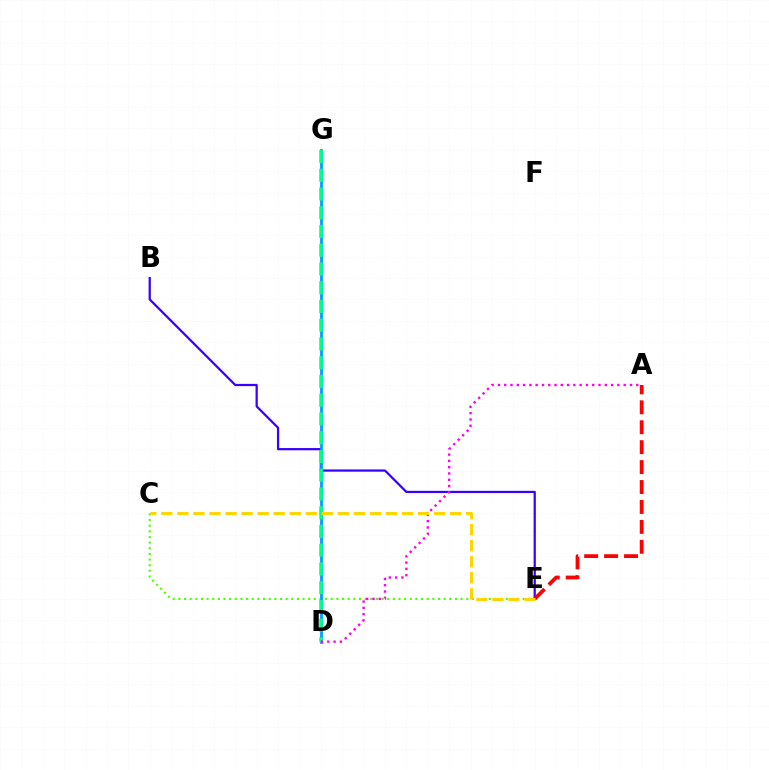{('B', 'E'): [{'color': '#3700ff', 'line_style': 'solid', 'thickness': 1.61}], ('C', 'E'): [{'color': '#4fff00', 'line_style': 'dotted', 'thickness': 1.53}, {'color': '#ffd500', 'line_style': 'dashed', 'thickness': 2.18}], ('A', 'E'): [{'color': '#ff0000', 'line_style': 'dashed', 'thickness': 2.71}], ('D', 'G'): [{'color': '#009eff', 'line_style': 'solid', 'thickness': 2.01}, {'color': '#00ff86', 'line_style': 'dashed', 'thickness': 2.55}], ('A', 'D'): [{'color': '#ff00ed', 'line_style': 'dotted', 'thickness': 1.71}]}